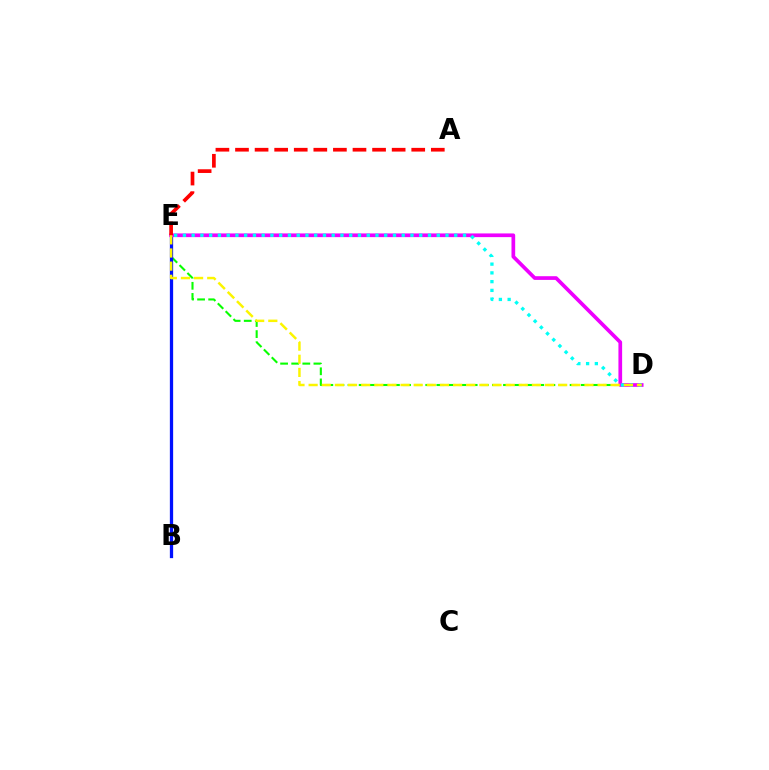{('D', 'E'): [{'color': '#08ff00', 'line_style': 'dashed', 'thickness': 1.51}, {'color': '#ee00ff', 'line_style': 'solid', 'thickness': 2.66}, {'color': '#00fff6', 'line_style': 'dotted', 'thickness': 2.38}, {'color': '#fcf500', 'line_style': 'dashed', 'thickness': 1.78}], ('B', 'E'): [{'color': '#0010ff', 'line_style': 'solid', 'thickness': 2.35}], ('A', 'E'): [{'color': '#ff0000', 'line_style': 'dashed', 'thickness': 2.66}]}